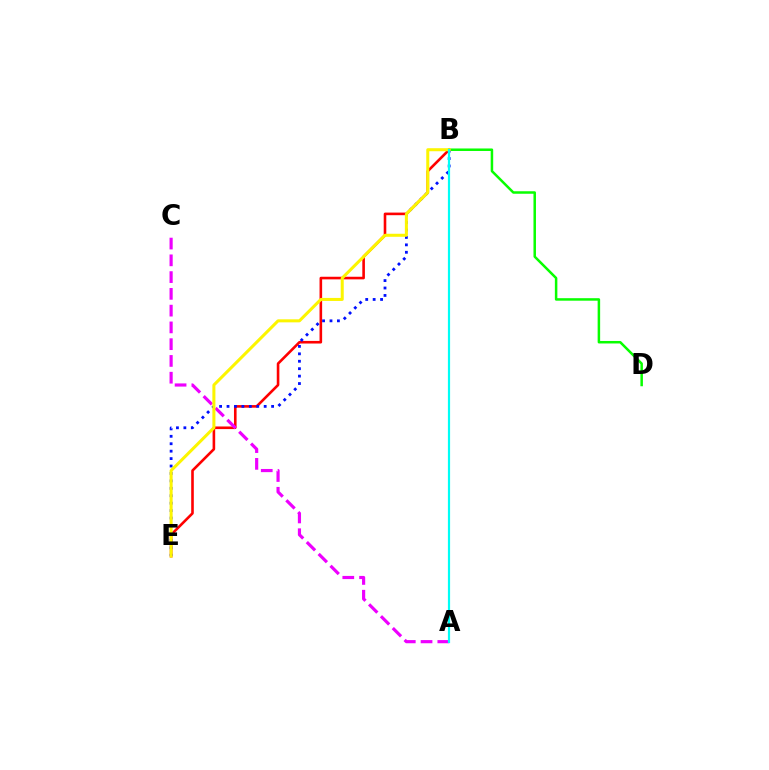{('B', 'E'): [{'color': '#ff0000', 'line_style': 'solid', 'thickness': 1.88}, {'color': '#0010ff', 'line_style': 'dotted', 'thickness': 2.02}, {'color': '#fcf500', 'line_style': 'solid', 'thickness': 2.18}], ('B', 'D'): [{'color': '#08ff00', 'line_style': 'solid', 'thickness': 1.8}], ('A', 'C'): [{'color': '#ee00ff', 'line_style': 'dashed', 'thickness': 2.28}], ('A', 'B'): [{'color': '#00fff6', 'line_style': 'solid', 'thickness': 1.58}]}